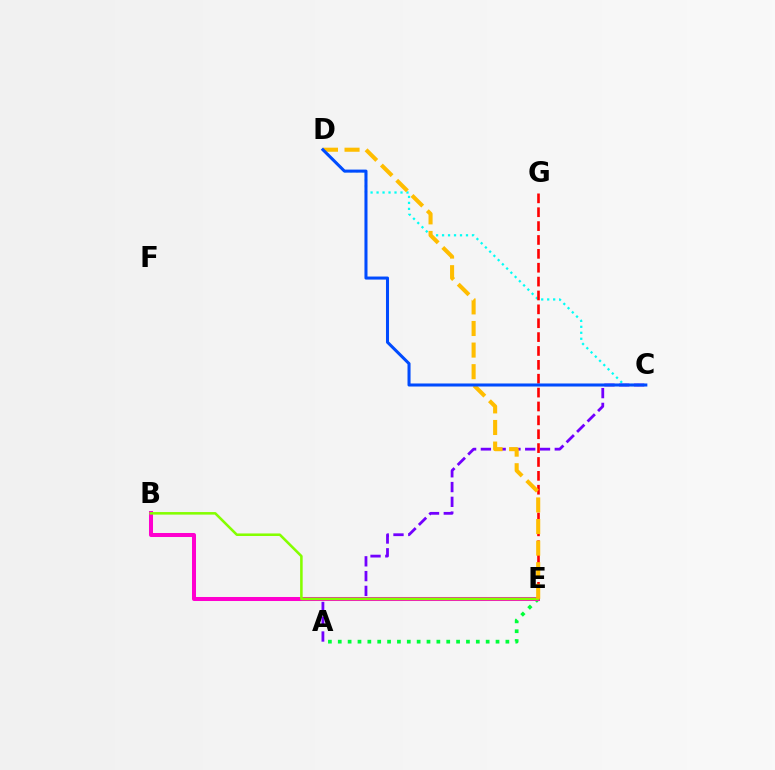{('A', 'E'): [{'color': '#00ff39', 'line_style': 'dotted', 'thickness': 2.68}], ('C', 'D'): [{'color': '#00fff6', 'line_style': 'dotted', 'thickness': 1.63}, {'color': '#004bff', 'line_style': 'solid', 'thickness': 2.19}], ('A', 'C'): [{'color': '#7200ff', 'line_style': 'dashed', 'thickness': 2.01}], ('B', 'E'): [{'color': '#ff00cf', 'line_style': 'solid', 'thickness': 2.89}, {'color': '#84ff00', 'line_style': 'solid', 'thickness': 1.84}], ('E', 'G'): [{'color': '#ff0000', 'line_style': 'dashed', 'thickness': 1.88}], ('D', 'E'): [{'color': '#ffbd00', 'line_style': 'dashed', 'thickness': 2.93}]}